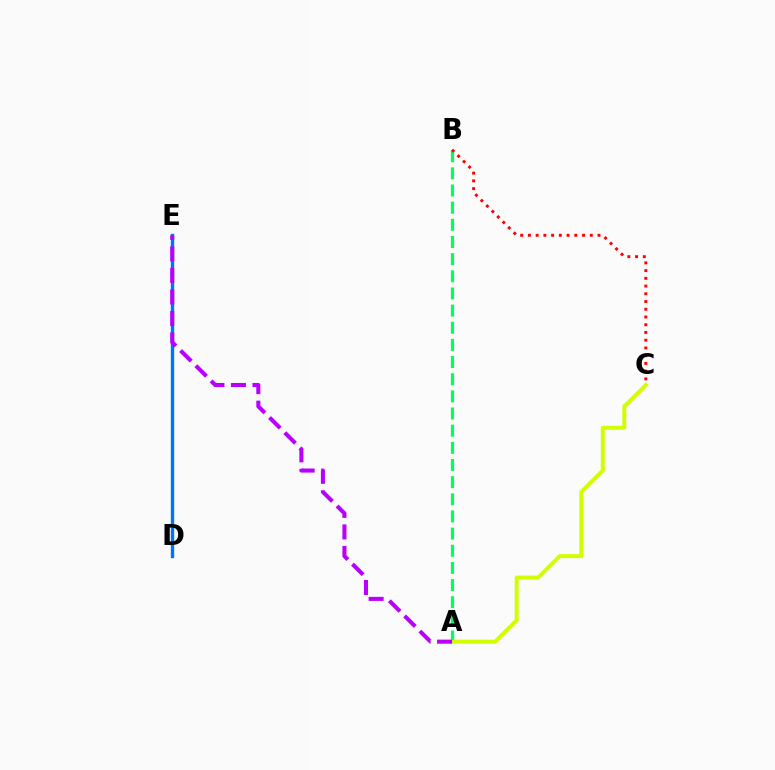{('A', 'B'): [{'color': '#00ff5c', 'line_style': 'dashed', 'thickness': 2.33}], ('D', 'E'): [{'color': '#0074ff', 'line_style': 'solid', 'thickness': 2.42}], ('B', 'C'): [{'color': '#ff0000', 'line_style': 'dotted', 'thickness': 2.1}], ('A', 'C'): [{'color': '#d1ff00', 'line_style': 'solid', 'thickness': 2.85}], ('A', 'E'): [{'color': '#b900ff', 'line_style': 'dashed', 'thickness': 2.92}]}